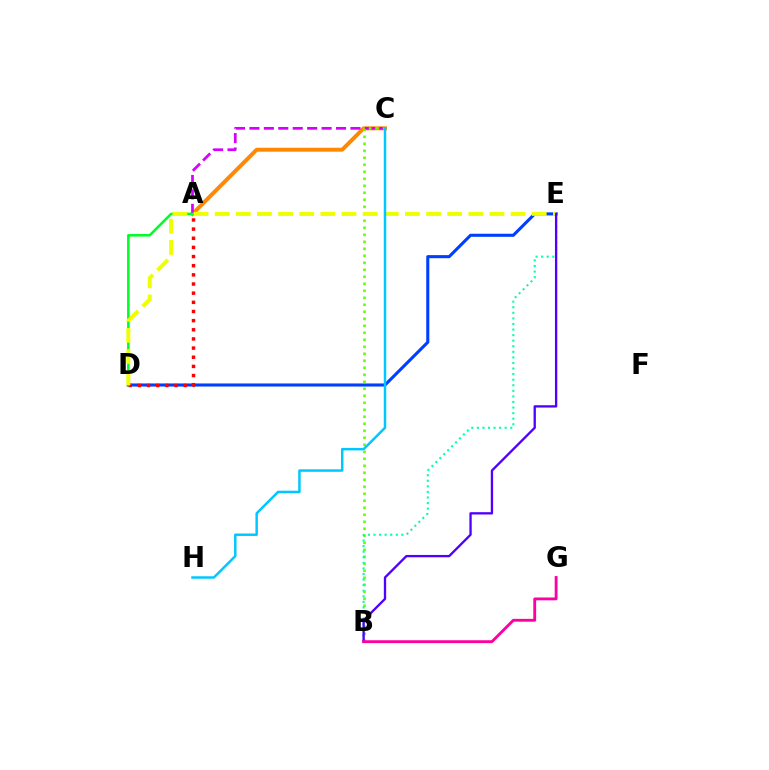{('A', 'C'): [{'color': '#ff8800', 'line_style': 'solid', 'thickness': 2.85}, {'color': '#d600ff', 'line_style': 'dashed', 'thickness': 1.96}], ('D', 'E'): [{'color': '#003fff', 'line_style': 'solid', 'thickness': 2.22}, {'color': '#eeff00', 'line_style': 'dashed', 'thickness': 2.87}], ('A', 'D'): [{'color': '#ff0000', 'line_style': 'dotted', 'thickness': 2.49}, {'color': '#00ff27', 'line_style': 'solid', 'thickness': 1.85}], ('B', 'C'): [{'color': '#66ff00', 'line_style': 'dotted', 'thickness': 1.9}], ('B', 'E'): [{'color': '#00ffaf', 'line_style': 'dotted', 'thickness': 1.51}, {'color': '#4f00ff', 'line_style': 'solid', 'thickness': 1.67}], ('B', 'G'): [{'color': '#ff00a0', 'line_style': 'solid', 'thickness': 2.05}], ('C', 'H'): [{'color': '#00c7ff', 'line_style': 'solid', 'thickness': 1.79}]}